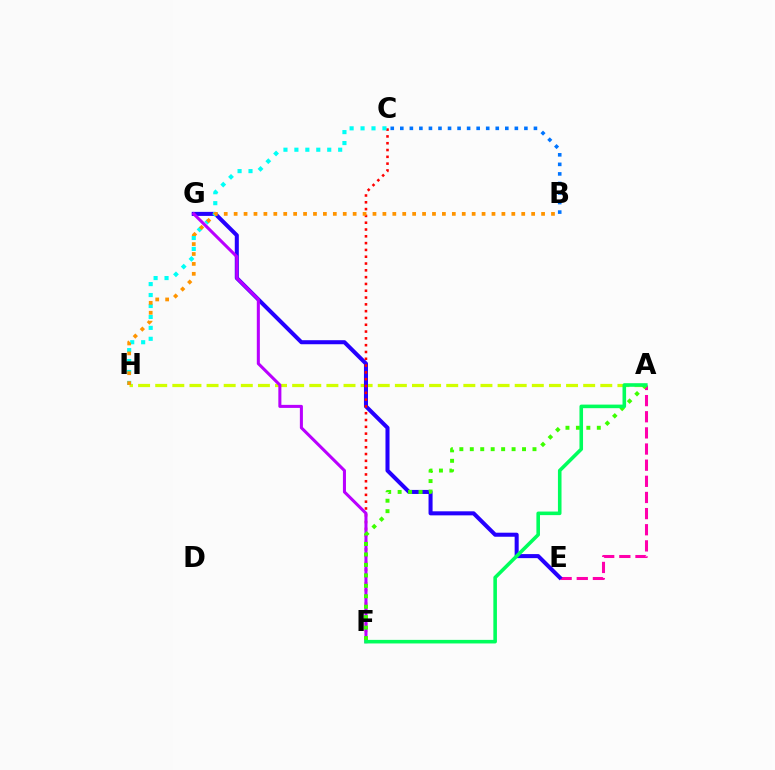{('A', 'E'): [{'color': '#ff00ac', 'line_style': 'dashed', 'thickness': 2.19}], ('A', 'H'): [{'color': '#d1ff00', 'line_style': 'dashed', 'thickness': 2.33}], ('E', 'G'): [{'color': '#2500ff', 'line_style': 'solid', 'thickness': 2.91}], ('B', 'C'): [{'color': '#0074ff', 'line_style': 'dotted', 'thickness': 2.59}], ('C', 'F'): [{'color': '#ff0000', 'line_style': 'dotted', 'thickness': 1.85}], ('C', 'H'): [{'color': '#00fff6', 'line_style': 'dotted', 'thickness': 2.97}], ('F', 'G'): [{'color': '#b900ff', 'line_style': 'solid', 'thickness': 2.19}], ('A', 'F'): [{'color': '#3dff00', 'line_style': 'dotted', 'thickness': 2.84}, {'color': '#00ff5c', 'line_style': 'solid', 'thickness': 2.57}], ('B', 'H'): [{'color': '#ff9400', 'line_style': 'dotted', 'thickness': 2.69}]}